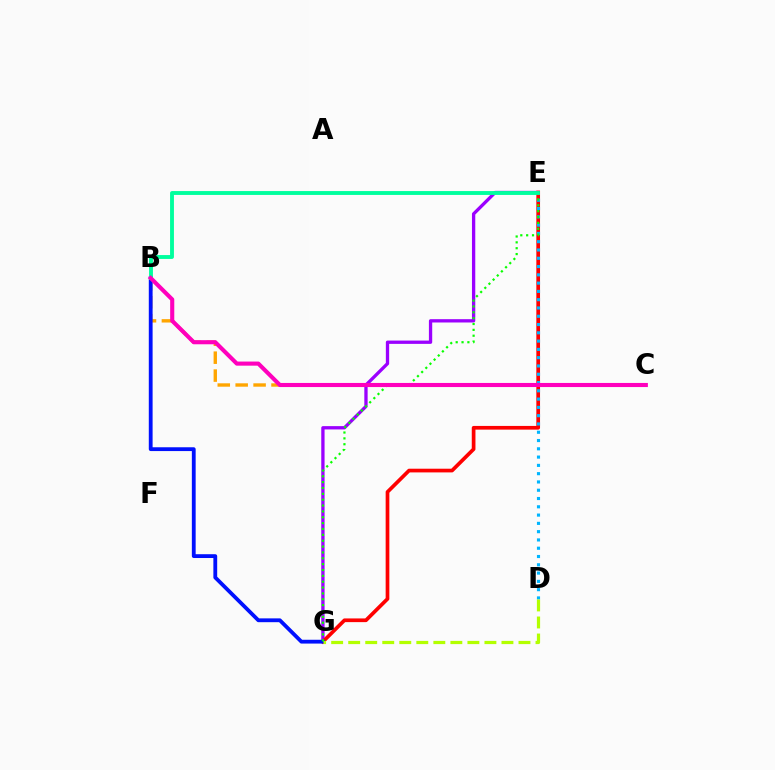{('B', 'C'): [{'color': '#ffa500', 'line_style': 'dashed', 'thickness': 2.43}, {'color': '#ff00bd', 'line_style': 'solid', 'thickness': 2.96}], ('E', 'G'): [{'color': '#9b00ff', 'line_style': 'solid', 'thickness': 2.38}, {'color': '#ff0000', 'line_style': 'solid', 'thickness': 2.66}, {'color': '#08ff00', 'line_style': 'dotted', 'thickness': 1.59}], ('B', 'G'): [{'color': '#0010ff', 'line_style': 'solid', 'thickness': 2.74}], ('D', 'E'): [{'color': '#00b5ff', 'line_style': 'dotted', 'thickness': 2.25}], ('B', 'E'): [{'color': '#00ff9d', 'line_style': 'solid', 'thickness': 2.78}], ('D', 'G'): [{'color': '#b3ff00', 'line_style': 'dashed', 'thickness': 2.31}]}